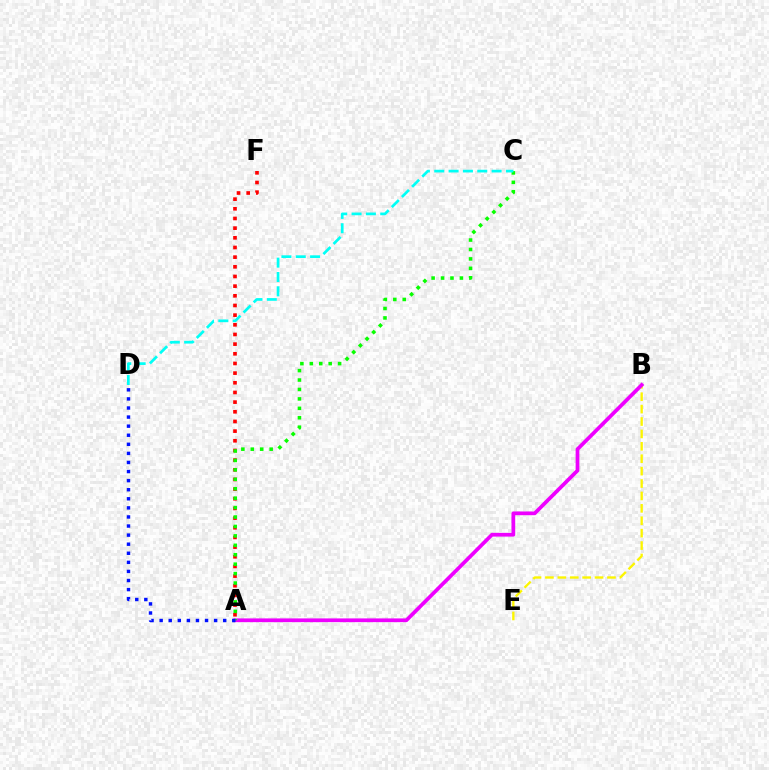{('B', 'E'): [{'color': '#fcf500', 'line_style': 'dashed', 'thickness': 1.69}], ('A', 'B'): [{'color': '#ee00ff', 'line_style': 'solid', 'thickness': 2.69}], ('A', 'F'): [{'color': '#ff0000', 'line_style': 'dotted', 'thickness': 2.63}], ('A', 'C'): [{'color': '#08ff00', 'line_style': 'dotted', 'thickness': 2.56}], ('A', 'D'): [{'color': '#0010ff', 'line_style': 'dotted', 'thickness': 2.47}], ('C', 'D'): [{'color': '#00fff6', 'line_style': 'dashed', 'thickness': 1.95}]}